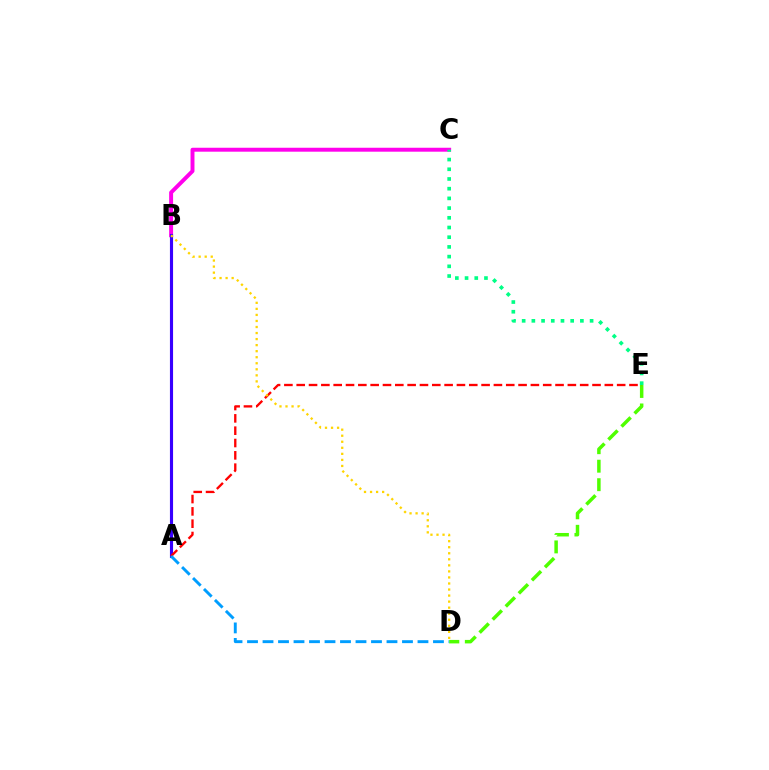{('B', 'C'): [{'color': '#ff00ed', 'line_style': 'solid', 'thickness': 2.84}], ('A', 'B'): [{'color': '#3700ff', 'line_style': 'solid', 'thickness': 2.25}], ('D', 'E'): [{'color': '#4fff00', 'line_style': 'dashed', 'thickness': 2.51}], ('A', 'E'): [{'color': '#ff0000', 'line_style': 'dashed', 'thickness': 1.67}], ('C', 'E'): [{'color': '#00ff86', 'line_style': 'dotted', 'thickness': 2.64}], ('B', 'D'): [{'color': '#ffd500', 'line_style': 'dotted', 'thickness': 1.64}], ('A', 'D'): [{'color': '#009eff', 'line_style': 'dashed', 'thickness': 2.11}]}